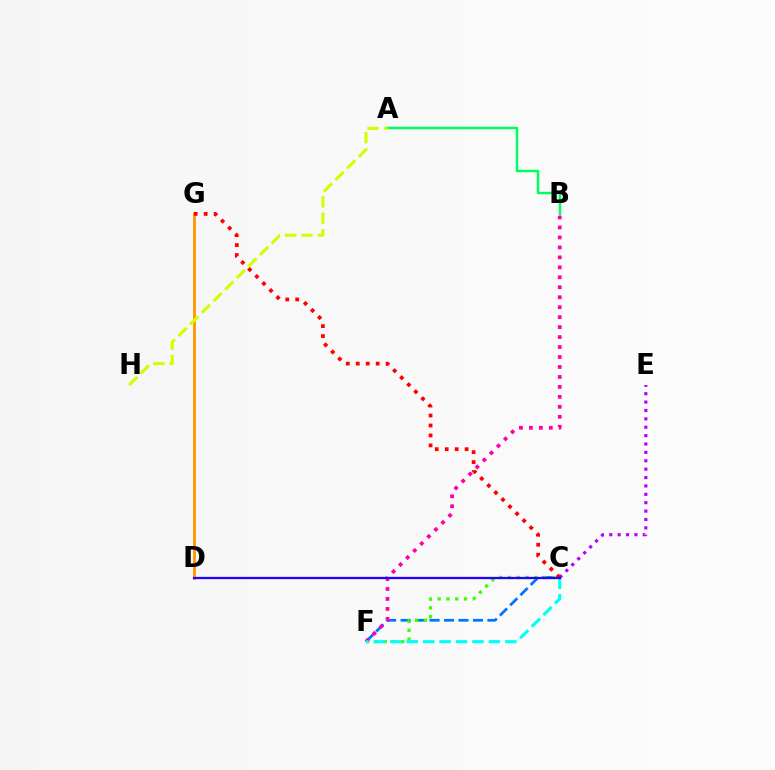{('A', 'B'): [{'color': '#00ff5c', 'line_style': 'solid', 'thickness': 1.79}], ('D', 'G'): [{'color': '#ff9400', 'line_style': 'solid', 'thickness': 2.0}], ('C', 'F'): [{'color': '#0074ff', 'line_style': 'dashed', 'thickness': 1.97}, {'color': '#3dff00', 'line_style': 'dotted', 'thickness': 2.39}, {'color': '#00fff6', 'line_style': 'dashed', 'thickness': 2.23}], ('C', 'E'): [{'color': '#b900ff', 'line_style': 'dotted', 'thickness': 2.28}], ('C', 'G'): [{'color': '#ff0000', 'line_style': 'dotted', 'thickness': 2.71}], ('B', 'F'): [{'color': '#ff00ac', 'line_style': 'dotted', 'thickness': 2.71}], ('C', 'D'): [{'color': '#2500ff', 'line_style': 'solid', 'thickness': 1.64}], ('A', 'H'): [{'color': '#d1ff00', 'line_style': 'dashed', 'thickness': 2.23}]}